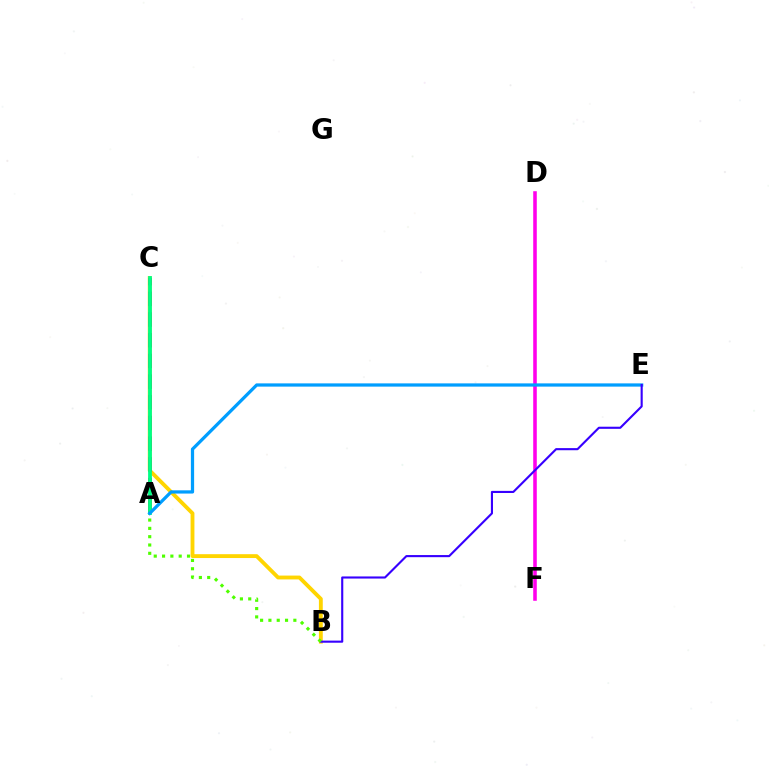{('B', 'C'): [{'color': '#ffd500', 'line_style': 'solid', 'thickness': 2.78}], ('A', 'C'): [{'color': '#ff0000', 'line_style': 'dashed', 'thickness': 2.81}, {'color': '#00ff86', 'line_style': 'solid', 'thickness': 2.74}], ('D', 'F'): [{'color': '#ff00ed', 'line_style': 'solid', 'thickness': 2.57}], ('A', 'E'): [{'color': '#009eff', 'line_style': 'solid', 'thickness': 2.33}], ('B', 'E'): [{'color': '#3700ff', 'line_style': 'solid', 'thickness': 1.53}], ('A', 'B'): [{'color': '#4fff00', 'line_style': 'dotted', 'thickness': 2.26}]}